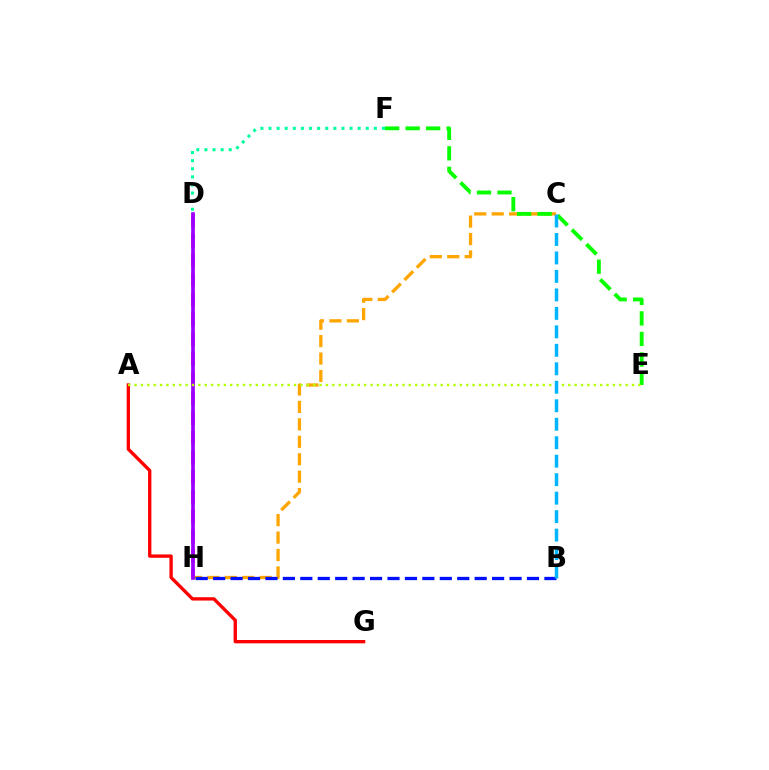{('C', 'H'): [{'color': '#ffa500', 'line_style': 'dashed', 'thickness': 2.37}], ('D', 'H'): [{'color': '#ff00bd', 'line_style': 'dashed', 'thickness': 2.68}, {'color': '#9b00ff', 'line_style': 'solid', 'thickness': 2.65}], ('E', 'F'): [{'color': '#08ff00', 'line_style': 'dashed', 'thickness': 2.78}], ('A', 'G'): [{'color': '#ff0000', 'line_style': 'solid', 'thickness': 2.4}], ('A', 'E'): [{'color': '#b3ff00', 'line_style': 'dotted', 'thickness': 1.73}], ('B', 'H'): [{'color': '#0010ff', 'line_style': 'dashed', 'thickness': 2.37}], ('D', 'F'): [{'color': '#00ff9d', 'line_style': 'dotted', 'thickness': 2.2}], ('B', 'C'): [{'color': '#00b5ff', 'line_style': 'dashed', 'thickness': 2.51}]}